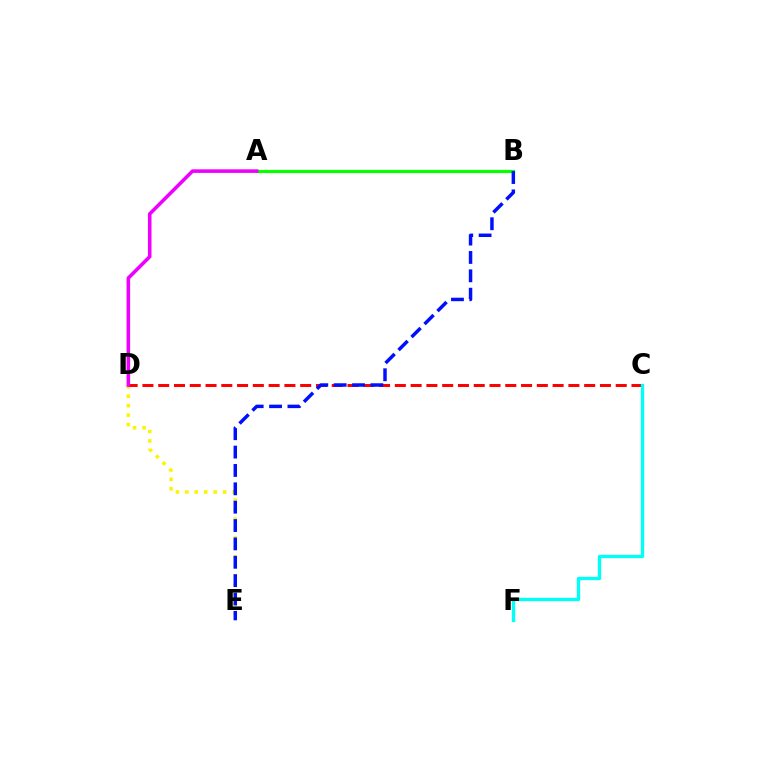{('D', 'E'): [{'color': '#fcf500', 'line_style': 'dotted', 'thickness': 2.57}], ('C', 'D'): [{'color': '#ff0000', 'line_style': 'dashed', 'thickness': 2.14}], ('C', 'F'): [{'color': '#00fff6', 'line_style': 'solid', 'thickness': 2.4}], ('A', 'B'): [{'color': '#08ff00', 'line_style': 'solid', 'thickness': 2.3}], ('B', 'E'): [{'color': '#0010ff', 'line_style': 'dashed', 'thickness': 2.49}], ('A', 'D'): [{'color': '#ee00ff', 'line_style': 'solid', 'thickness': 2.57}]}